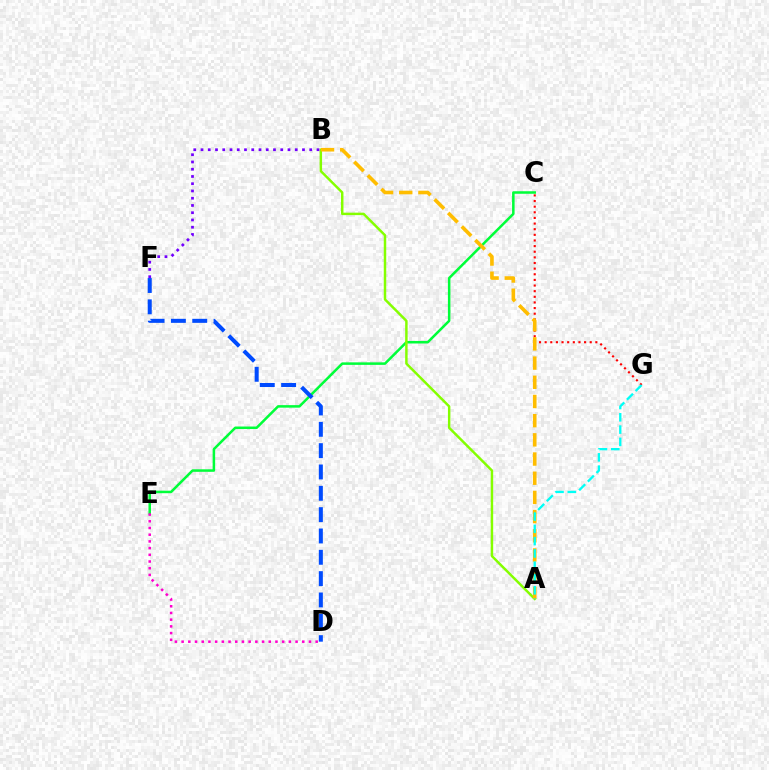{('C', 'E'): [{'color': '#00ff39', 'line_style': 'solid', 'thickness': 1.82}], ('D', 'F'): [{'color': '#004bff', 'line_style': 'dashed', 'thickness': 2.9}], ('C', 'G'): [{'color': '#ff0000', 'line_style': 'dotted', 'thickness': 1.53}], ('D', 'E'): [{'color': '#ff00cf', 'line_style': 'dotted', 'thickness': 1.82}], ('A', 'B'): [{'color': '#84ff00', 'line_style': 'solid', 'thickness': 1.78}, {'color': '#ffbd00', 'line_style': 'dashed', 'thickness': 2.61}], ('A', 'G'): [{'color': '#00fff6', 'line_style': 'dashed', 'thickness': 1.67}], ('B', 'F'): [{'color': '#7200ff', 'line_style': 'dotted', 'thickness': 1.97}]}